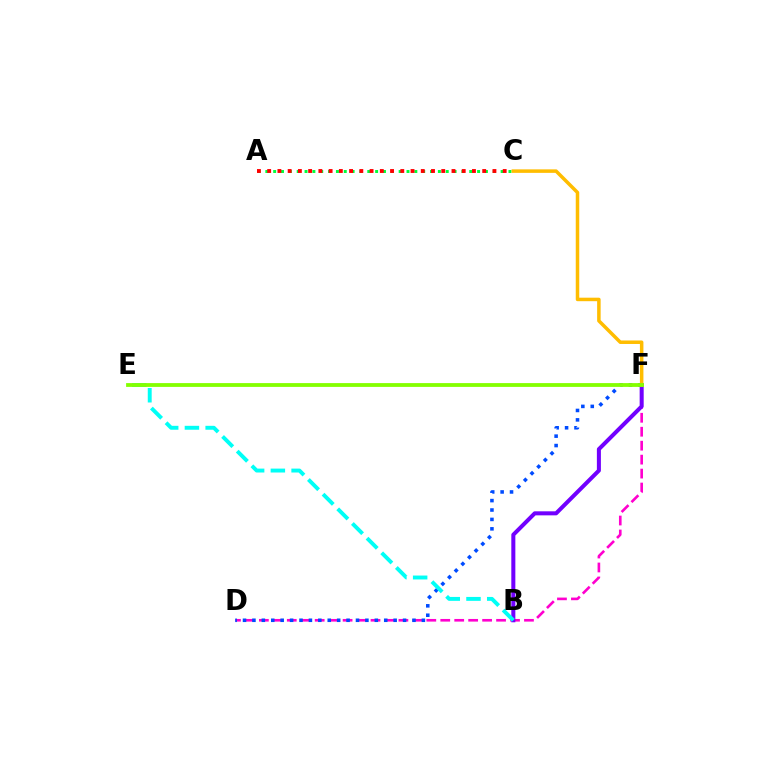{('D', 'F'): [{'color': '#ff00cf', 'line_style': 'dashed', 'thickness': 1.9}, {'color': '#004bff', 'line_style': 'dotted', 'thickness': 2.56}], ('B', 'F'): [{'color': '#7200ff', 'line_style': 'solid', 'thickness': 2.9}], ('A', 'C'): [{'color': '#00ff39', 'line_style': 'dotted', 'thickness': 2.13}, {'color': '#ff0000', 'line_style': 'dotted', 'thickness': 2.78}], ('B', 'E'): [{'color': '#00fff6', 'line_style': 'dashed', 'thickness': 2.82}], ('C', 'F'): [{'color': '#ffbd00', 'line_style': 'solid', 'thickness': 2.52}], ('E', 'F'): [{'color': '#84ff00', 'line_style': 'solid', 'thickness': 2.73}]}